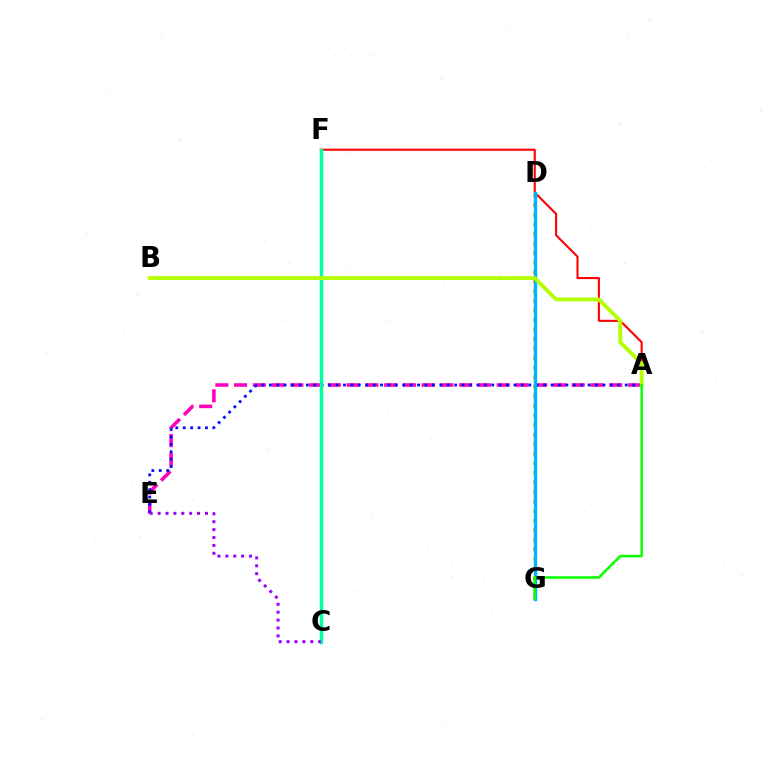{('A', 'F'): [{'color': '#ff0000', 'line_style': 'solid', 'thickness': 1.5}], ('A', 'E'): [{'color': '#ff00bd', 'line_style': 'dashed', 'thickness': 2.55}, {'color': '#0010ff', 'line_style': 'dotted', 'thickness': 2.01}], ('D', 'G'): [{'color': '#ffa500', 'line_style': 'dotted', 'thickness': 2.6}, {'color': '#00b5ff', 'line_style': 'solid', 'thickness': 2.42}], ('C', 'F'): [{'color': '#00ff9d', 'line_style': 'solid', 'thickness': 2.47}], ('A', 'B'): [{'color': '#b3ff00', 'line_style': 'solid', 'thickness': 2.75}], ('C', 'E'): [{'color': '#9b00ff', 'line_style': 'dotted', 'thickness': 2.15}], ('A', 'G'): [{'color': '#08ff00', 'line_style': 'solid', 'thickness': 1.81}]}